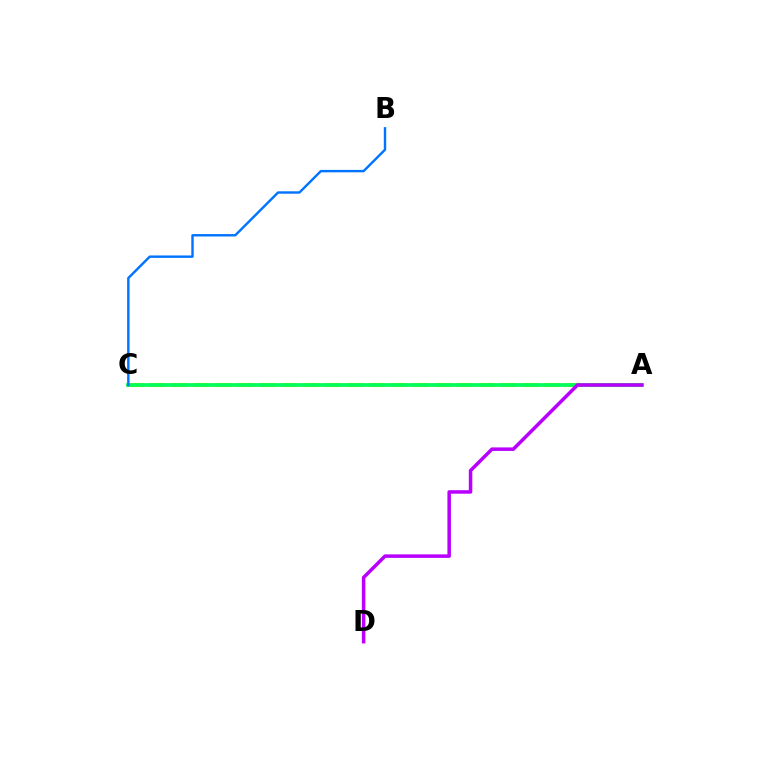{('A', 'C'): [{'color': '#d1ff00', 'line_style': 'dashed', 'thickness': 2.98}, {'color': '#ff0000', 'line_style': 'solid', 'thickness': 1.77}, {'color': '#00ff5c', 'line_style': 'solid', 'thickness': 2.64}], ('B', 'C'): [{'color': '#0074ff', 'line_style': 'solid', 'thickness': 1.74}], ('A', 'D'): [{'color': '#b900ff', 'line_style': 'solid', 'thickness': 2.53}]}